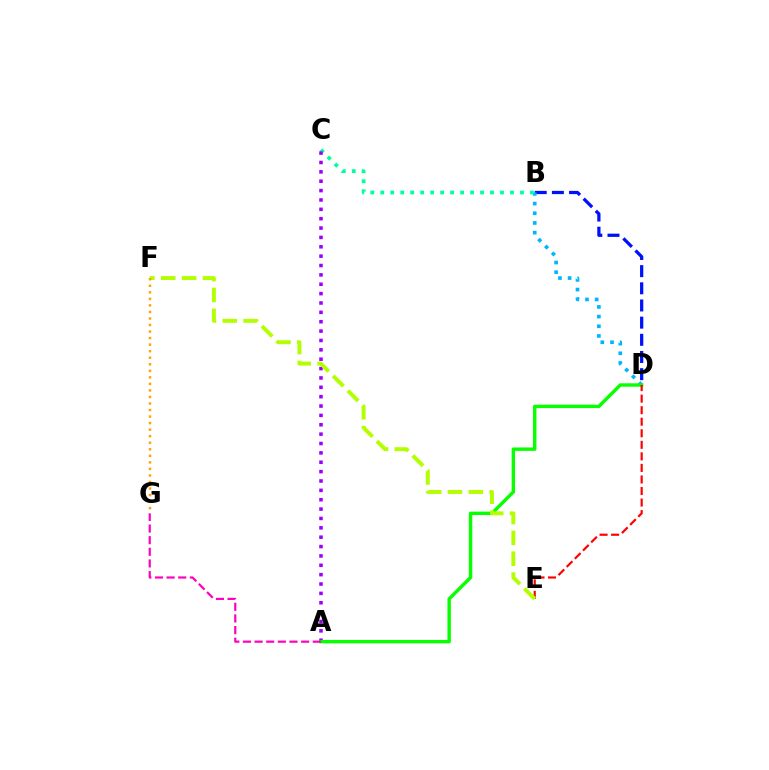{('B', 'D'): [{'color': '#0010ff', 'line_style': 'dashed', 'thickness': 2.33}, {'color': '#00b5ff', 'line_style': 'dotted', 'thickness': 2.63}], ('B', 'C'): [{'color': '#00ff9d', 'line_style': 'dotted', 'thickness': 2.71}], ('A', 'C'): [{'color': '#9b00ff', 'line_style': 'dotted', 'thickness': 2.55}], ('A', 'D'): [{'color': '#08ff00', 'line_style': 'solid', 'thickness': 2.46}], ('D', 'E'): [{'color': '#ff0000', 'line_style': 'dashed', 'thickness': 1.57}], ('E', 'F'): [{'color': '#b3ff00', 'line_style': 'dashed', 'thickness': 2.83}], ('F', 'G'): [{'color': '#ffa500', 'line_style': 'dotted', 'thickness': 1.78}], ('A', 'G'): [{'color': '#ff00bd', 'line_style': 'dashed', 'thickness': 1.58}]}